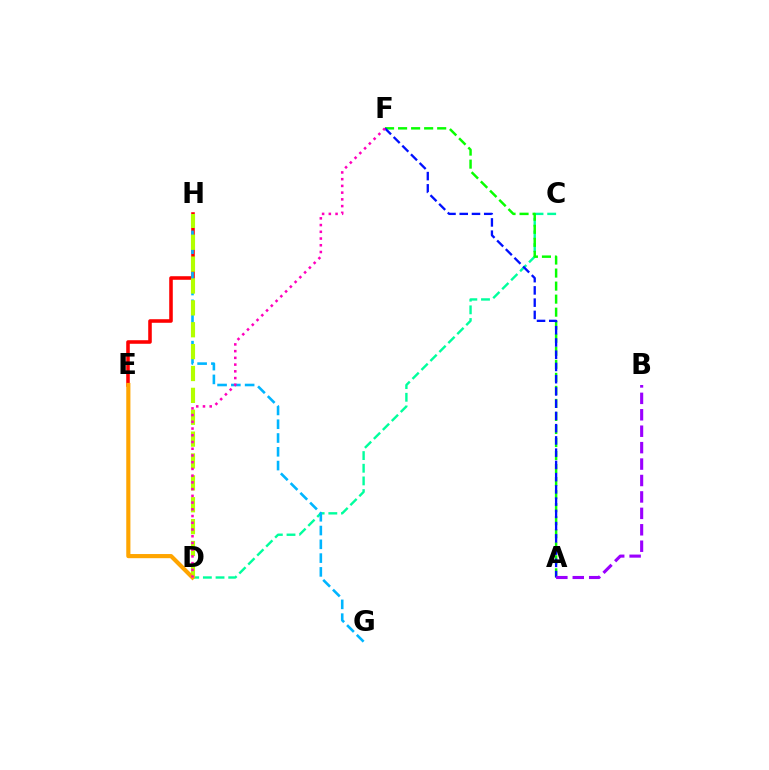{('C', 'D'): [{'color': '#00ff9d', 'line_style': 'dashed', 'thickness': 1.72}], ('A', 'F'): [{'color': '#08ff00', 'line_style': 'dashed', 'thickness': 1.77}, {'color': '#0010ff', 'line_style': 'dashed', 'thickness': 1.66}], ('E', 'H'): [{'color': '#ff0000', 'line_style': 'solid', 'thickness': 2.56}], ('G', 'H'): [{'color': '#00b5ff', 'line_style': 'dashed', 'thickness': 1.87}], ('D', 'H'): [{'color': '#b3ff00', 'line_style': 'dashed', 'thickness': 2.97}], ('D', 'E'): [{'color': '#ffa500', 'line_style': 'solid', 'thickness': 2.99}], ('D', 'F'): [{'color': '#ff00bd', 'line_style': 'dotted', 'thickness': 1.83}], ('A', 'B'): [{'color': '#9b00ff', 'line_style': 'dashed', 'thickness': 2.23}]}